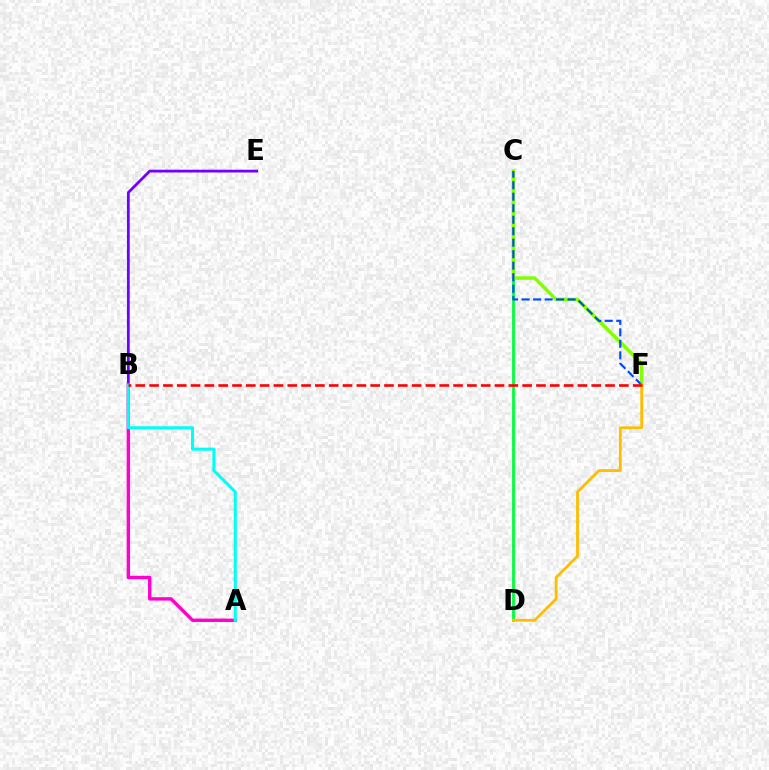{('A', 'B'): [{'color': '#ff00cf', 'line_style': 'solid', 'thickness': 2.43}, {'color': '#00fff6', 'line_style': 'solid', 'thickness': 2.21}], ('B', 'E'): [{'color': '#7200ff', 'line_style': 'solid', 'thickness': 2.0}], ('C', 'D'): [{'color': '#00ff39', 'line_style': 'solid', 'thickness': 2.01}], ('C', 'F'): [{'color': '#84ff00', 'line_style': 'solid', 'thickness': 2.54}, {'color': '#004bff', 'line_style': 'dashed', 'thickness': 1.56}], ('D', 'F'): [{'color': '#ffbd00', 'line_style': 'solid', 'thickness': 2.0}], ('B', 'F'): [{'color': '#ff0000', 'line_style': 'dashed', 'thickness': 1.88}]}